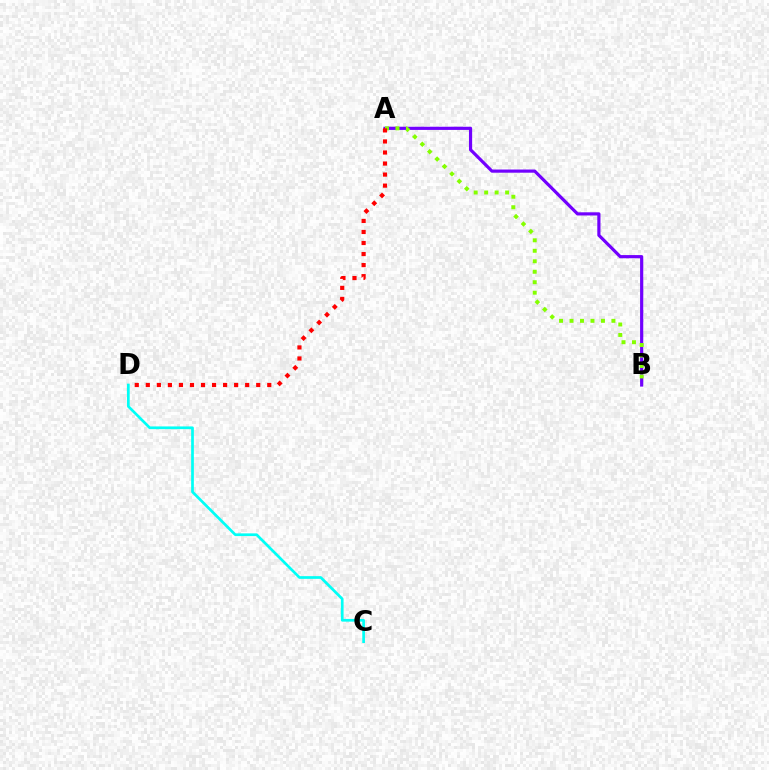{('A', 'B'): [{'color': '#7200ff', 'line_style': 'solid', 'thickness': 2.29}, {'color': '#84ff00', 'line_style': 'dotted', 'thickness': 2.85}], ('C', 'D'): [{'color': '#00fff6', 'line_style': 'solid', 'thickness': 1.94}], ('A', 'D'): [{'color': '#ff0000', 'line_style': 'dotted', 'thickness': 3.0}]}